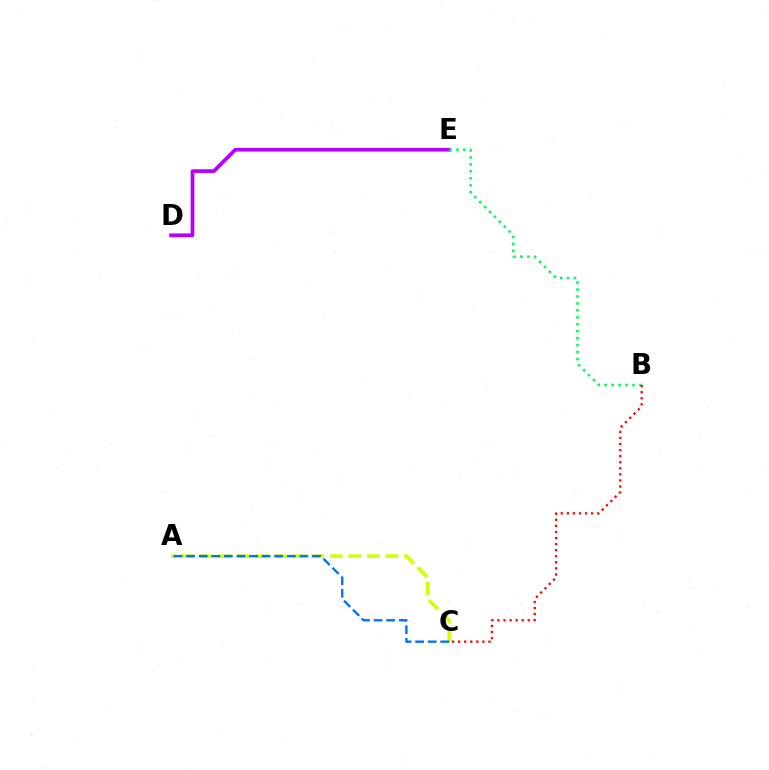{('D', 'E'): [{'color': '#b900ff', 'line_style': 'solid', 'thickness': 2.69}], ('B', 'E'): [{'color': '#00ff5c', 'line_style': 'dotted', 'thickness': 1.89}], ('A', 'C'): [{'color': '#d1ff00', 'line_style': 'dashed', 'thickness': 2.52}, {'color': '#0074ff', 'line_style': 'dashed', 'thickness': 1.71}], ('B', 'C'): [{'color': '#ff0000', 'line_style': 'dotted', 'thickness': 1.65}]}